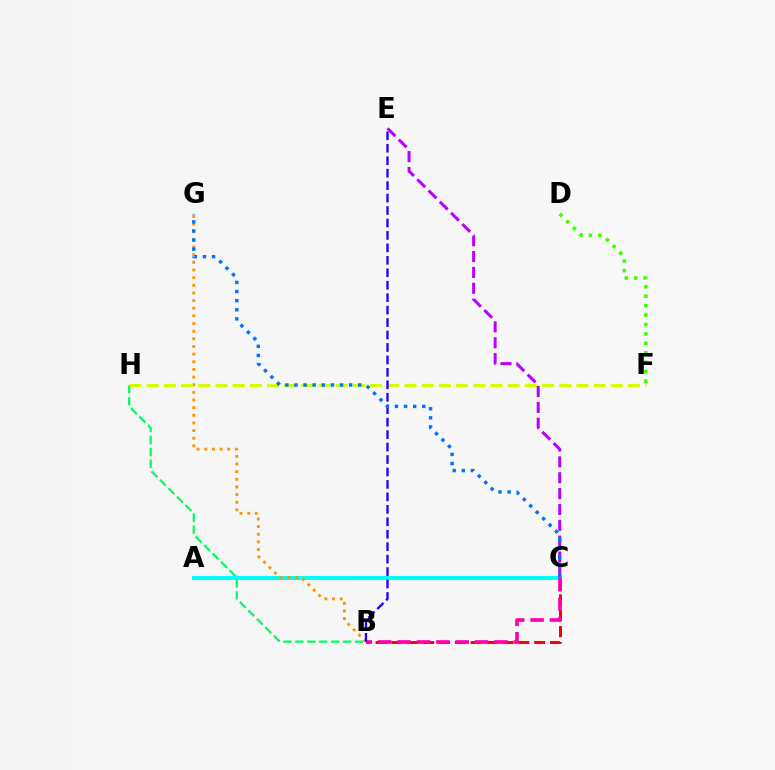{('B', 'C'): [{'color': '#ff0000', 'line_style': 'dashed', 'thickness': 2.15}, {'color': '#ff00ac', 'line_style': 'dashed', 'thickness': 2.63}], ('B', 'H'): [{'color': '#00ff5c', 'line_style': 'dashed', 'thickness': 1.62}], ('A', 'C'): [{'color': '#00fff6', 'line_style': 'solid', 'thickness': 2.93}], ('D', 'F'): [{'color': '#3dff00', 'line_style': 'dotted', 'thickness': 2.56}], ('B', 'G'): [{'color': '#ff9400', 'line_style': 'dotted', 'thickness': 2.08}], ('F', 'H'): [{'color': '#d1ff00', 'line_style': 'dashed', 'thickness': 2.33}], ('C', 'E'): [{'color': '#b900ff', 'line_style': 'dashed', 'thickness': 2.15}], ('B', 'E'): [{'color': '#2500ff', 'line_style': 'dashed', 'thickness': 1.69}], ('C', 'G'): [{'color': '#0074ff', 'line_style': 'dotted', 'thickness': 2.47}]}